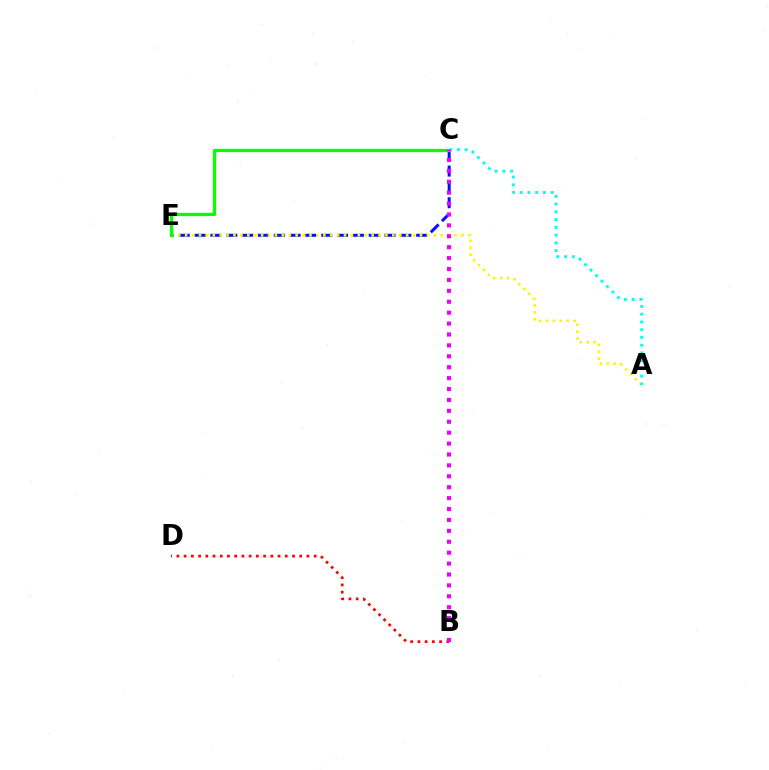{('B', 'D'): [{'color': '#ff0000', 'line_style': 'dotted', 'thickness': 1.96}], ('C', 'E'): [{'color': '#0010ff', 'line_style': 'dashed', 'thickness': 2.15}, {'color': '#08ff00', 'line_style': 'solid', 'thickness': 2.37}], ('A', 'E'): [{'color': '#fcf500', 'line_style': 'dotted', 'thickness': 1.88}], ('A', 'C'): [{'color': '#00fff6', 'line_style': 'dotted', 'thickness': 2.11}], ('B', 'C'): [{'color': '#ee00ff', 'line_style': 'dotted', 'thickness': 2.96}]}